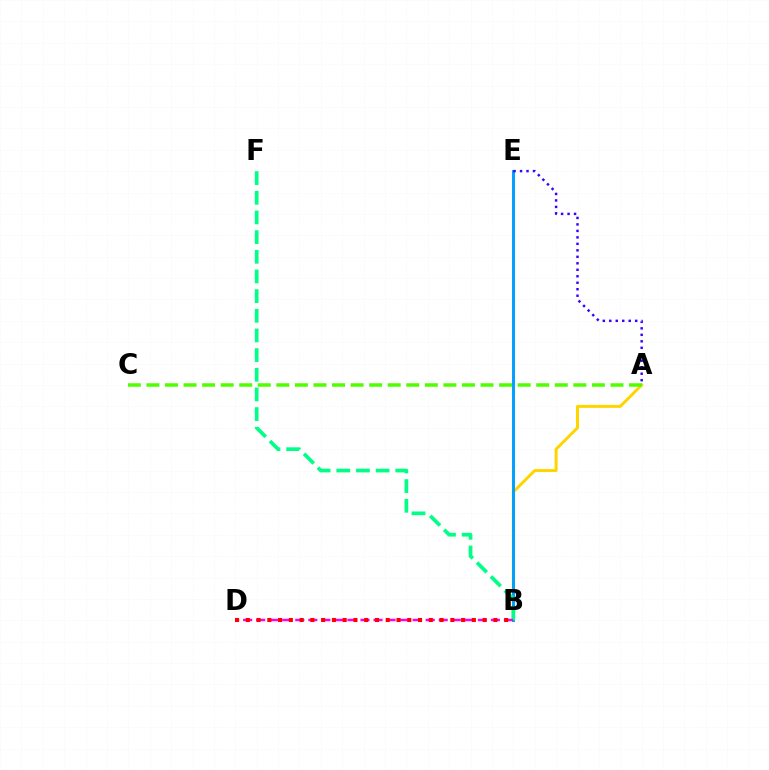{('A', 'B'): [{'color': '#ffd500', 'line_style': 'solid', 'thickness': 2.16}], ('A', 'C'): [{'color': '#4fff00', 'line_style': 'dashed', 'thickness': 2.52}], ('B', 'E'): [{'color': '#009eff', 'line_style': 'solid', 'thickness': 2.11}], ('B', 'F'): [{'color': '#00ff86', 'line_style': 'dashed', 'thickness': 2.67}], ('A', 'E'): [{'color': '#3700ff', 'line_style': 'dotted', 'thickness': 1.76}], ('B', 'D'): [{'color': '#ff00ed', 'line_style': 'dashed', 'thickness': 1.77}, {'color': '#ff0000', 'line_style': 'dotted', 'thickness': 2.92}]}